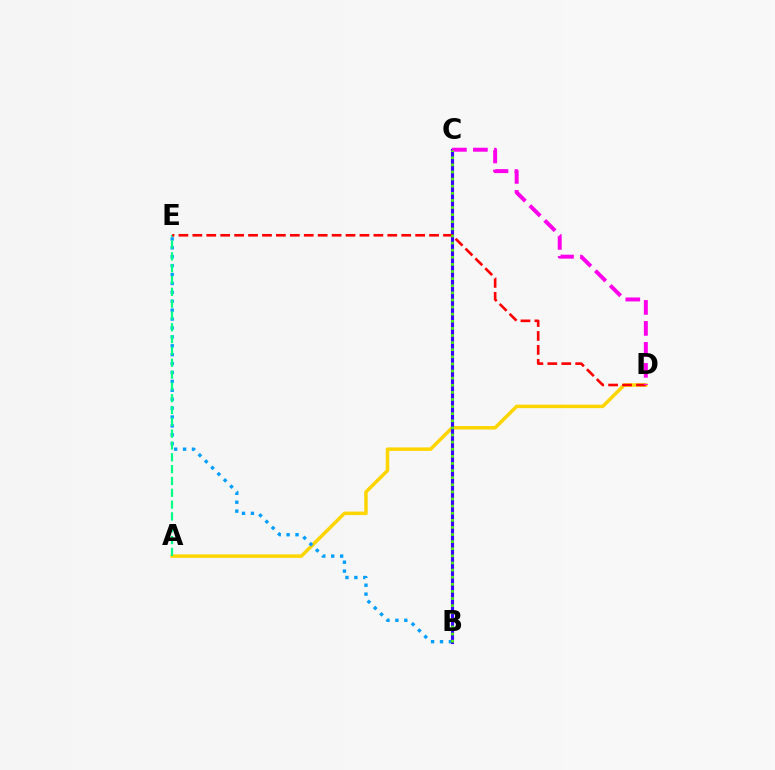{('A', 'D'): [{'color': '#ffd500', 'line_style': 'solid', 'thickness': 2.52}], ('B', 'E'): [{'color': '#009eff', 'line_style': 'dotted', 'thickness': 2.42}], ('B', 'C'): [{'color': '#3700ff', 'line_style': 'solid', 'thickness': 2.24}, {'color': '#4fff00', 'line_style': 'dotted', 'thickness': 1.93}], ('A', 'E'): [{'color': '#00ff86', 'line_style': 'dashed', 'thickness': 1.61}], ('D', 'E'): [{'color': '#ff0000', 'line_style': 'dashed', 'thickness': 1.89}], ('C', 'D'): [{'color': '#ff00ed', 'line_style': 'dashed', 'thickness': 2.85}]}